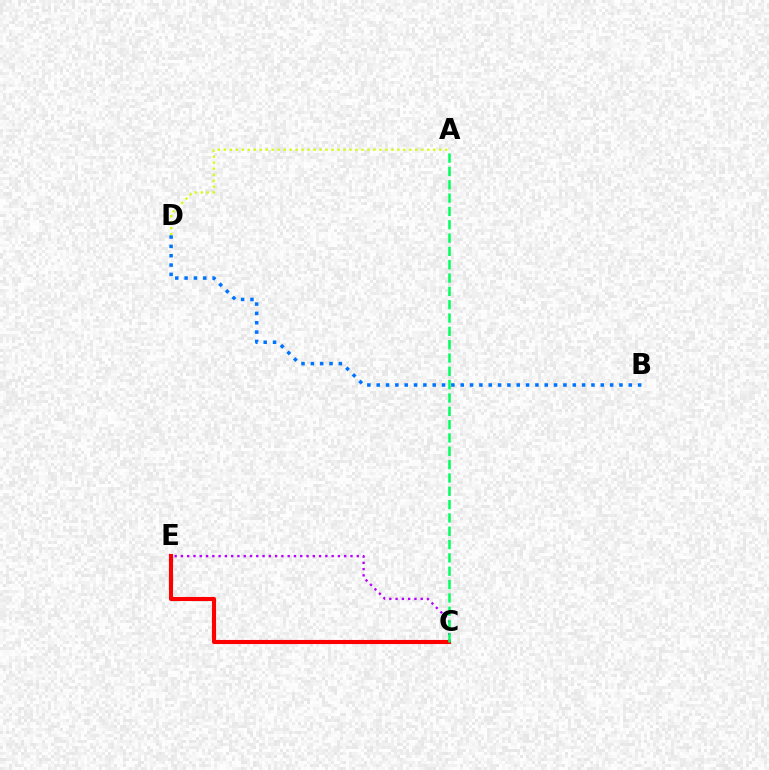{('A', 'D'): [{'color': '#d1ff00', 'line_style': 'dotted', 'thickness': 1.63}], ('C', 'E'): [{'color': '#ff0000', 'line_style': 'solid', 'thickness': 2.96}, {'color': '#b900ff', 'line_style': 'dotted', 'thickness': 1.71}], ('B', 'D'): [{'color': '#0074ff', 'line_style': 'dotted', 'thickness': 2.54}], ('A', 'C'): [{'color': '#00ff5c', 'line_style': 'dashed', 'thickness': 1.81}]}